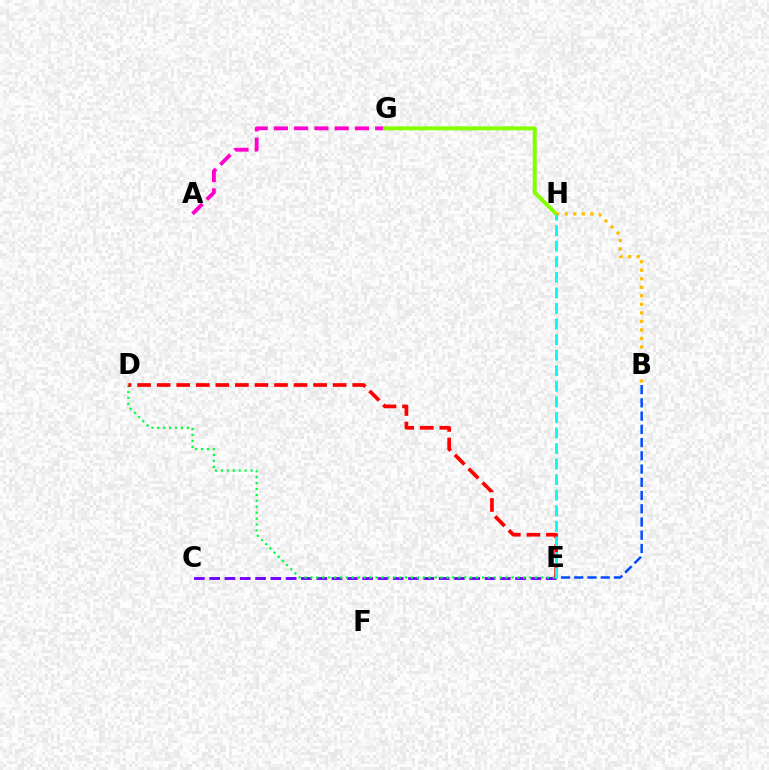{('A', 'G'): [{'color': '#ff00cf', 'line_style': 'dashed', 'thickness': 2.75}], ('C', 'E'): [{'color': '#7200ff', 'line_style': 'dashed', 'thickness': 2.08}], ('D', 'E'): [{'color': '#00ff39', 'line_style': 'dotted', 'thickness': 1.61}, {'color': '#ff0000', 'line_style': 'dashed', 'thickness': 2.66}], ('G', 'H'): [{'color': '#84ff00', 'line_style': 'solid', 'thickness': 2.87}], ('B', 'E'): [{'color': '#004bff', 'line_style': 'dashed', 'thickness': 1.8}], ('B', 'H'): [{'color': '#ffbd00', 'line_style': 'dotted', 'thickness': 2.31}], ('E', 'H'): [{'color': '#00fff6', 'line_style': 'dashed', 'thickness': 2.11}]}